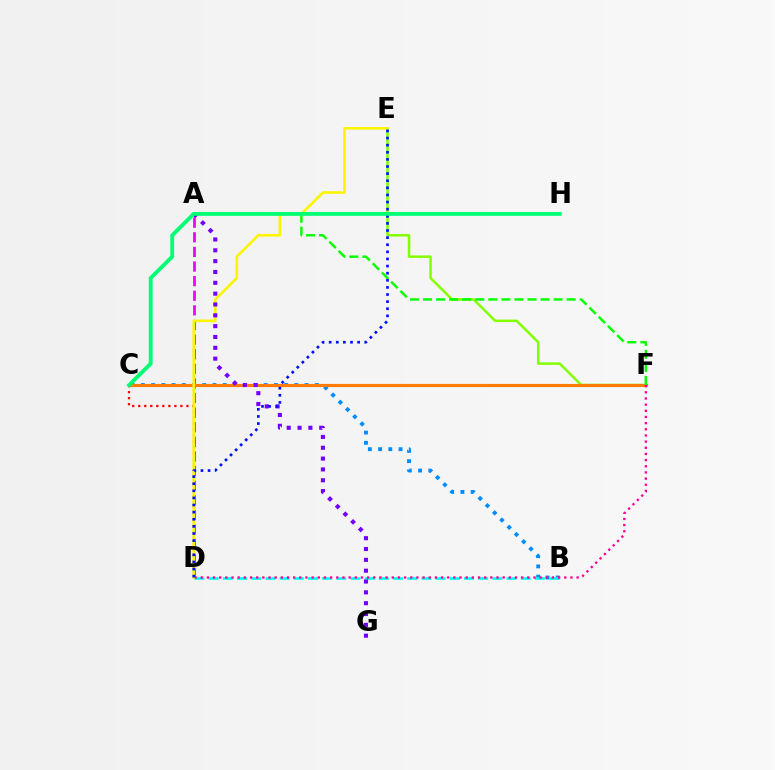{('E', 'F'): [{'color': '#84ff00', 'line_style': 'solid', 'thickness': 1.81}], ('A', 'D'): [{'color': '#ee00ff', 'line_style': 'dashed', 'thickness': 1.99}], ('B', 'C'): [{'color': '#008cff', 'line_style': 'dotted', 'thickness': 2.78}], ('B', 'D'): [{'color': '#00fff6', 'line_style': 'dashed', 'thickness': 1.93}], ('C', 'F'): [{'color': '#ff7c00', 'line_style': 'solid', 'thickness': 2.26}], ('C', 'D'): [{'color': '#ff0000', 'line_style': 'dotted', 'thickness': 1.64}], ('D', 'F'): [{'color': '#ff0094', 'line_style': 'dotted', 'thickness': 1.67}], ('A', 'F'): [{'color': '#08ff00', 'line_style': 'dashed', 'thickness': 1.77}], ('D', 'E'): [{'color': '#fcf500', 'line_style': 'solid', 'thickness': 1.89}, {'color': '#0010ff', 'line_style': 'dotted', 'thickness': 1.93}], ('A', 'G'): [{'color': '#7200ff', 'line_style': 'dotted', 'thickness': 2.94}], ('C', 'H'): [{'color': '#00ff74', 'line_style': 'solid', 'thickness': 2.78}]}